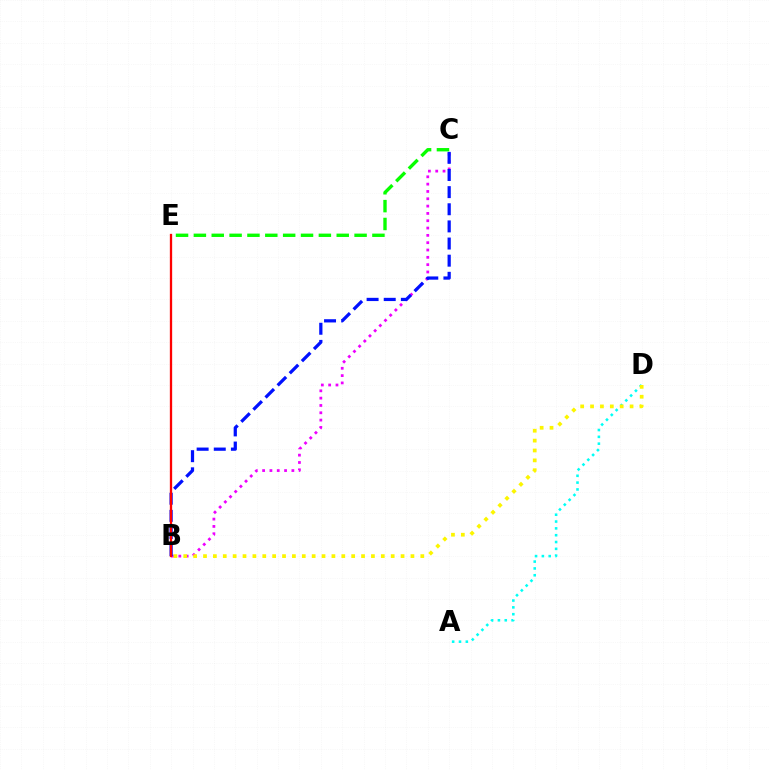{('B', 'C'): [{'color': '#ee00ff', 'line_style': 'dotted', 'thickness': 1.99}, {'color': '#0010ff', 'line_style': 'dashed', 'thickness': 2.33}], ('A', 'D'): [{'color': '#00fff6', 'line_style': 'dotted', 'thickness': 1.86}], ('B', 'E'): [{'color': '#ff0000', 'line_style': 'solid', 'thickness': 1.66}], ('C', 'E'): [{'color': '#08ff00', 'line_style': 'dashed', 'thickness': 2.43}], ('B', 'D'): [{'color': '#fcf500', 'line_style': 'dotted', 'thickness': 2.68}]}